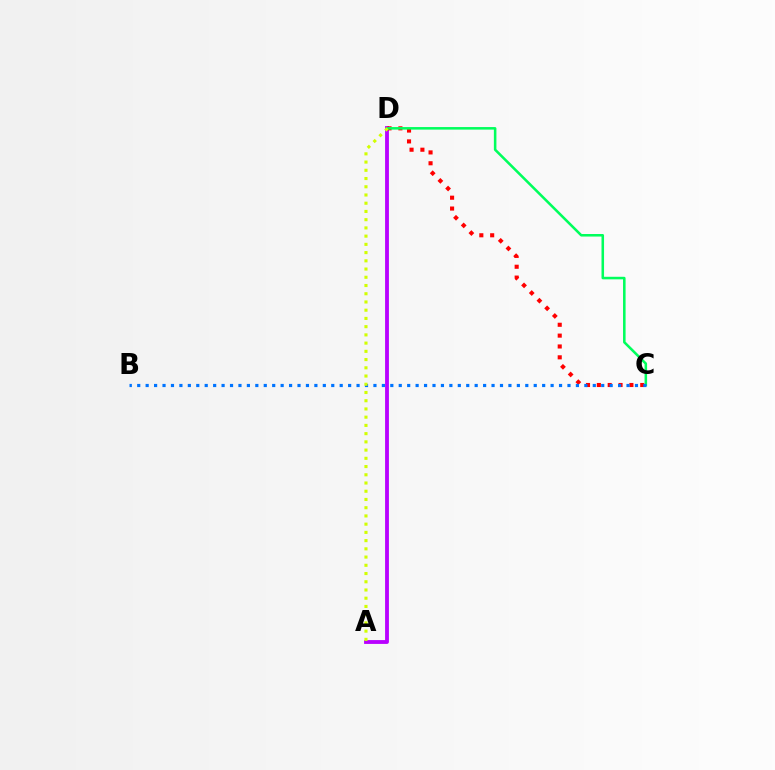{('A', 'D'): [{'color': '#b900ff', 'line_style': 'solid', 'thickness': 2.76}, {'color': '#d1ff00', 'line_style': 'dotted', 'thickness': 2.24}], ('C', 'D'): [{'color': '#ff0000', 'line_style': 'dotted', 'thickness': 2.95}, {'color': '#00ff5c', 'line_style': 'solid', 'thickness': 1.83}], ('B', 'C'): [{'color': '#0074ff', 'line_style': 'dotted', 'thickness': 2.29}]}